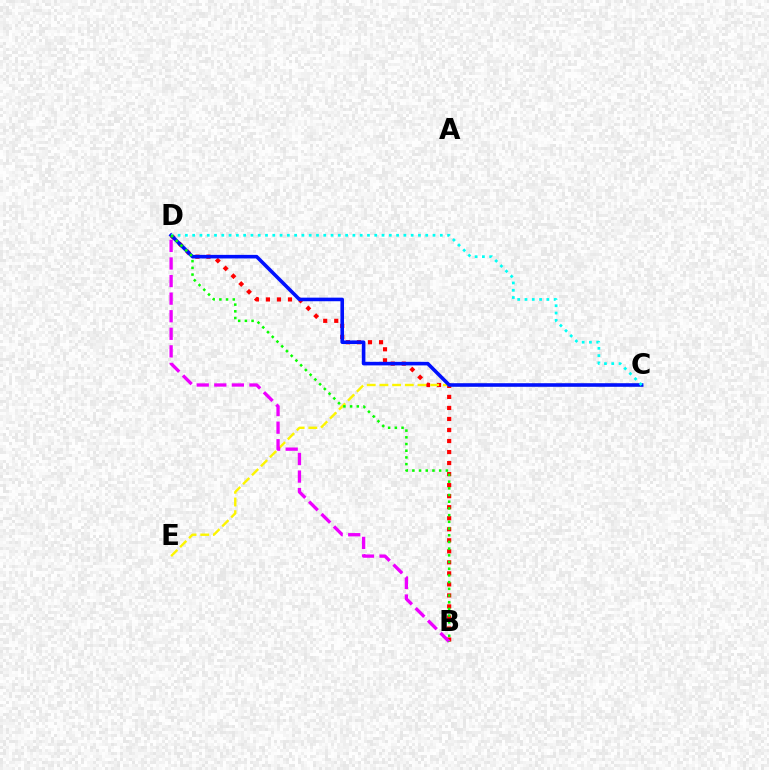{('B', 'D'): [{'color': '#ff0000', 'line_style': 'dotted', 'thickness': 3.0}, {'color': '#ee00ff', 'line_style': 'dashed', 'thickness': 2.39}, {'color': '#08ff00', 'line_style': 'dotted', 'thickness': 1.82}], ('C', 'E'): [{'color': '#fcf500', 'line_style': 'dashed', 'thickness': 1.72}], ('C', 'D'): [{'color': '#0010ff', 'line_style': 'solid', 'thickness': 2.58}, {'color': '#00fff6', 'line_style': 'dotted', 'thickness': 1.98}]}